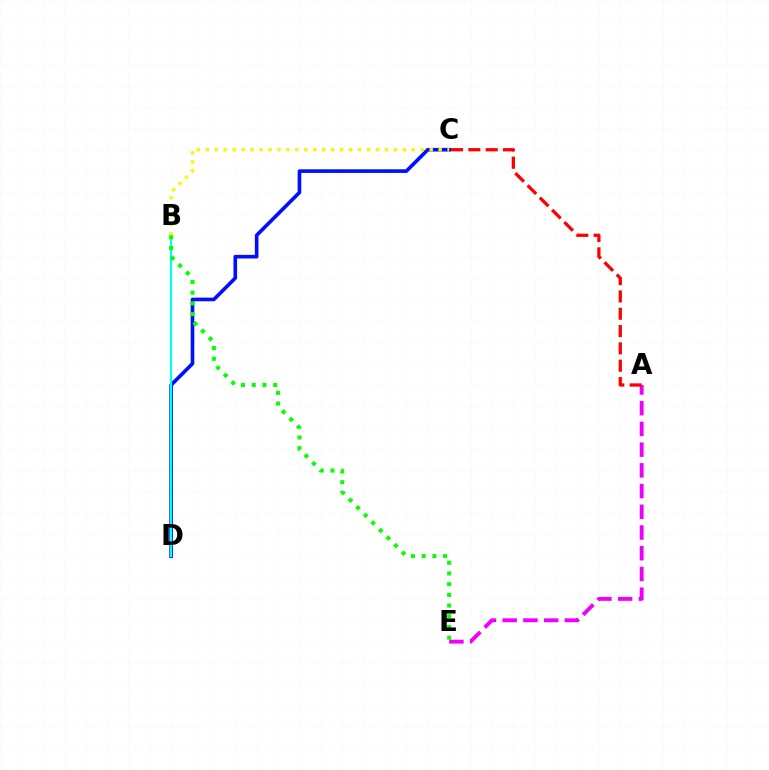{('C', 'D'): [{'color': '#0010ff', 'line_style': 'solid', 'thickness': 2.62}], ('B', 'D'): [{'color': '#00fff6', 'line_style': 'solid', 'thickness': 1.58}], ('B', 'C'): [{'color': '#fcf500', 'line_style': 'dotted', 'thickness': 2.43}], ('B', 'E'): [{'color': '#08ff00', 'line_style': 'dotted', 'thickness': 2.91}], ('A', 'E'): [{'color': '#ee00ff', 'line_style': 'dashed', 'thickness': 2.81}], ('A', 'C'): [{'color': '#ff0000', 'line_style': 'dashed', 'thickness': 2.35}]}